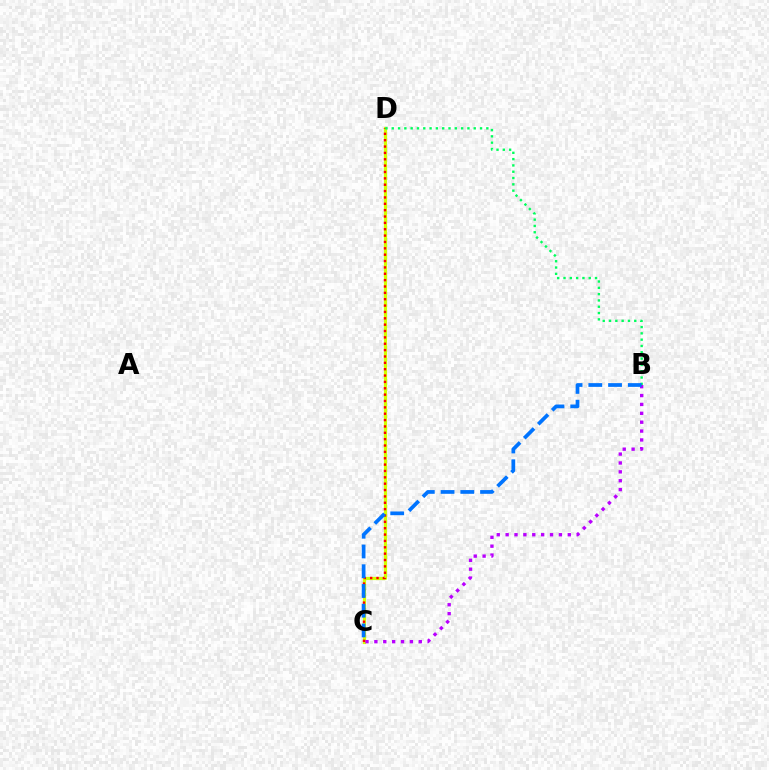{('C', 'D'): [{'color': '#d1ff00', 'line_style': 'solid', 'thickness': 2.29}, {'color': '#ff0000', 'line_style': 'dotted', 'thickness': 1.73}], ('B', 'C'): [{'color': '#b900ff', 'line_style': 'dotted', 'thickness': 2.41}, {'color': '#0074ff', 'line_style': 'dashed', 'thickness': 2.68}], ('B', 'D'): [{'color': '#00ff5c', 'line_style': 'dotted', 'thickness': 1.71}]}